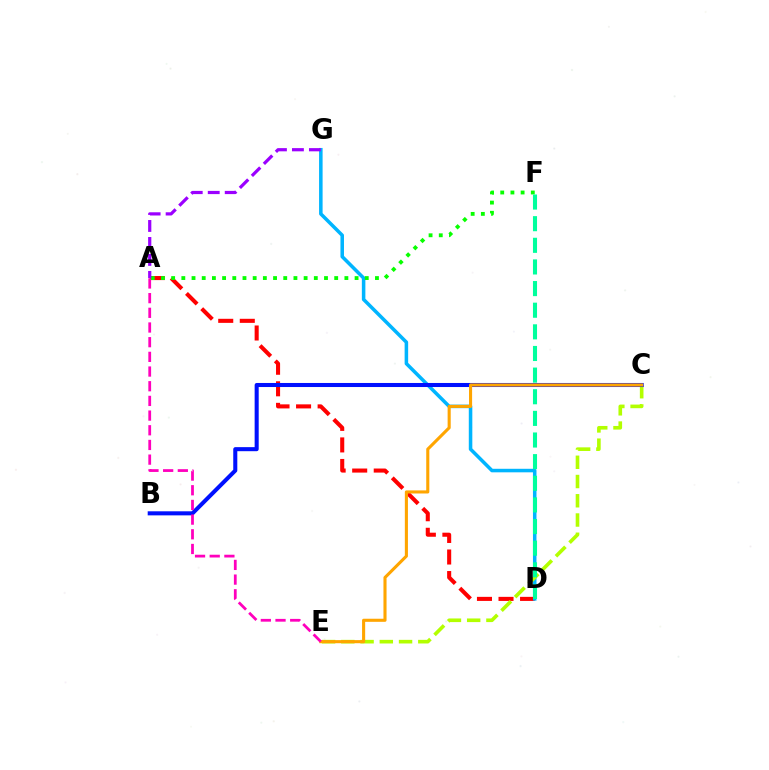{('A', 'D'): [{'color': '#ff0000', 'line_style': 'dashed', 'thickness': 2.93}], ('D', 'G'): [{'color': '#00b5ff', 'line_style': 'solid', 'thickness': 2.54}], ('C', 'E'): [{'color': '#b3ff00', 'line_style': 'dashed', 'thickness': 2.61}, {'color': '#ffa500', 'line_style': 'solid', 'thickness': 2.23}], ('B', 'C'): [{'color': '#0010ff', 'line_style': 'solid', 'thickness': 2.92}], ('A', 'F'): [{'color': '#08ff00', 'line_style': 'dotted', 'thickness': 2.77}], ('D', 'F'): [{'color': '#00ff9d', 'line_style': 'dashed', 'thickness': 2.94}], ('A', 'G'): [{'color': '#9b00ff', 'line_style': 'dashed', 'thickness': 2.31}], ('A', 'E'): [{'color': '#ff00bd', 'line_style': 'dashed', 'thickness': 1.99}]}